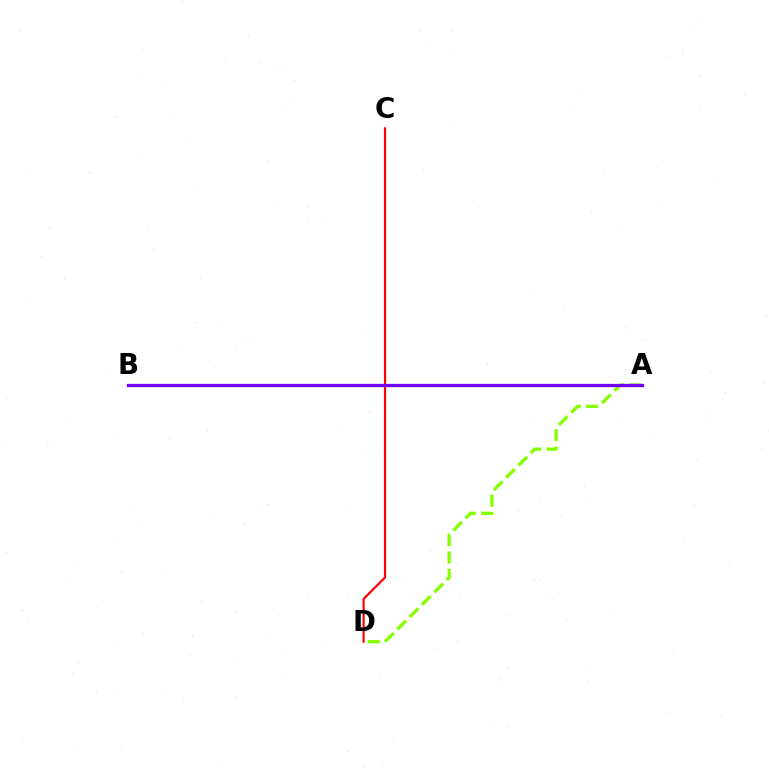{('A', 'B'): [{'color': '#00fff6', 'line_style': 'dotted', 'thickness': 2.2}, {'color': '#7200ff', 'line_style': 'solid', 'thickness': 2.34}], ('A', 'D'): [{'color': '#84ff00', 'line_style': 'dashed', 'thickness': 2.37}], ('C', 'D'): [{'color': '#ff0000', 'line_style': 'solid', 'thickness': 1.57}]}